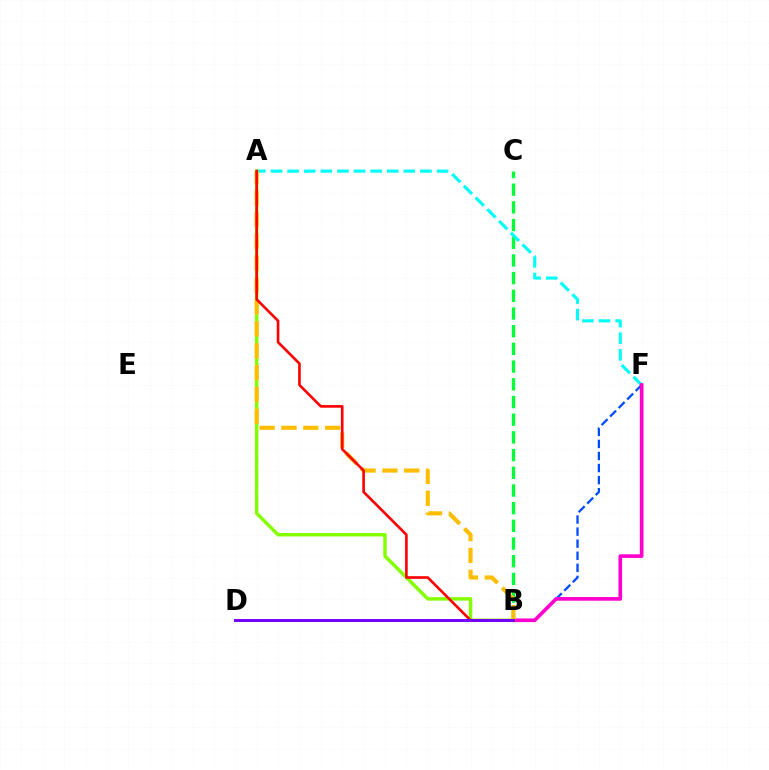{('B', 'C'): [{'color': '#00ff39', 'line_style': 'dashed', 'thickness': 2.4}], ('A', 'F'): [{'color': '#00fff6', 'line_style': 'dashed', 'thickness': 2.26}], ('A', 'B'): [{'color': '#84ff00', 'line_style': 'solid', 'thickness': 2.48}, {'color': '#ffbd00', 'line_style': 'dashed', 'thickness': 2.97}, {'color': '#ff0000', 'line_style': 'solid', 'thickness': 1.89}], ('B', 'F'): [{'color': '#004bff', 'line_style': 'dashed', 'thickness': 1.64}, {'color': '#ff00cf', 'line_style': 'solid', 'thickness': 2.64}], ('B', 'D'): [{'color': '#7200ff', 'line_style': 'solid', 'thickness': 2.12}]}